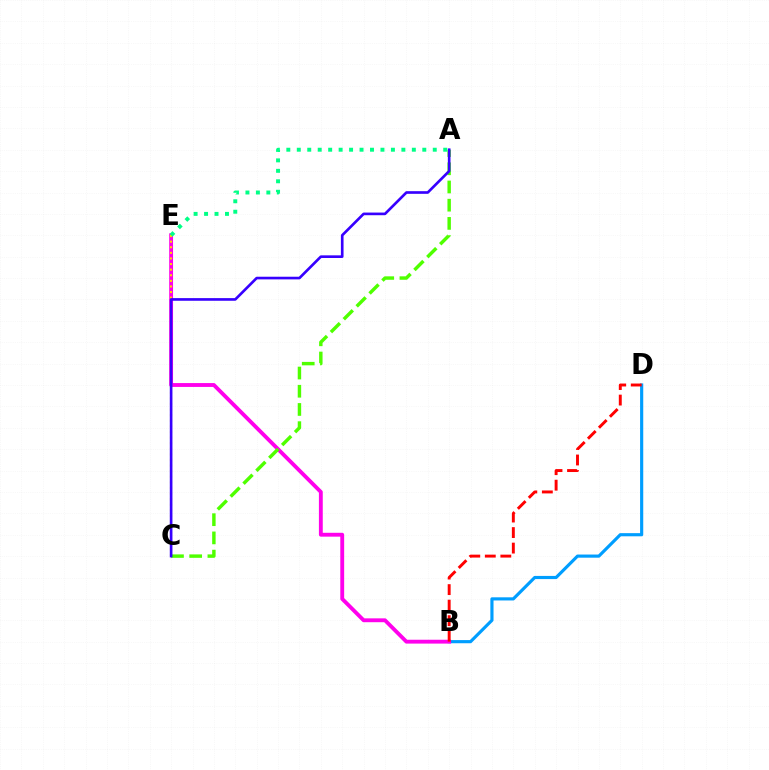{('B', 'D'): [{'color': '#009eff', 'line_style': 'solid', 'thickness': 2.27}, {'color': '#ff0000', 'line_style': 'dashed', 'thickness': 2.11}], ('B', 'E'): [{'color': '#ff00ed', 'line_style': 'solid', 'thickness': 2.78}], ('C', 'E'): [{'color': '#ffd500', 'line_style': 'dotted', 'thickness': 1.52}], ('A', 'C'): [{'color': '#4fff00', 'line_style': 'dashed', 'thickness': 2.47}, {'color': '#3700ff', 'line_style': 'solid', 'thickness': 1.91}], ('A', 'E'): [{'color': '#00ff86', 'line_style': 'dotted', 'thickness': 2.84}]}